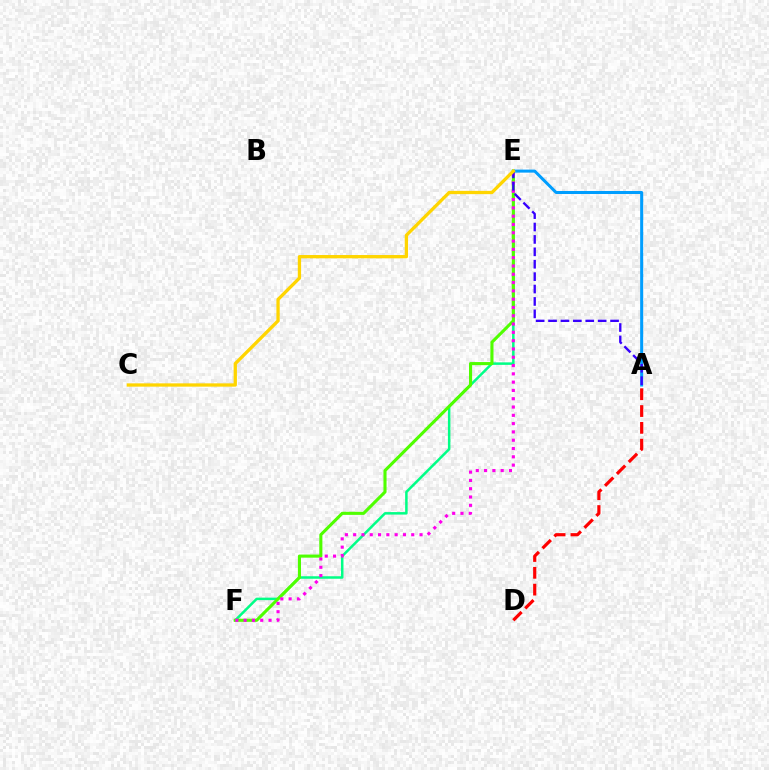{('E', 'F'): [{'color': '#00ff86', 'line_style': 'solid', 'thickness': 1.8}, {'color': '#4fff00', 'line_style': 'solid', 'thickness': 2.23}, {'color': '#ff00ed', 'line_style': 'dotted', 'thickness': 2.25}], ('A', 'E'): [{'color': '#009eff', 'line_style': 'solid', 'thickness': 2.17}, {'color': '#3700ff', 'line_style': 'dashed', 'thickness': 1.68}], ('A', 'D'): [{'color': '#ff0000', 'line_style': 'dashed', 'thickness': 2.28}], ('C', 'E'): [{'color': '#ffd500', 'line_style': 'solid', 'thickness': 2.37}]}